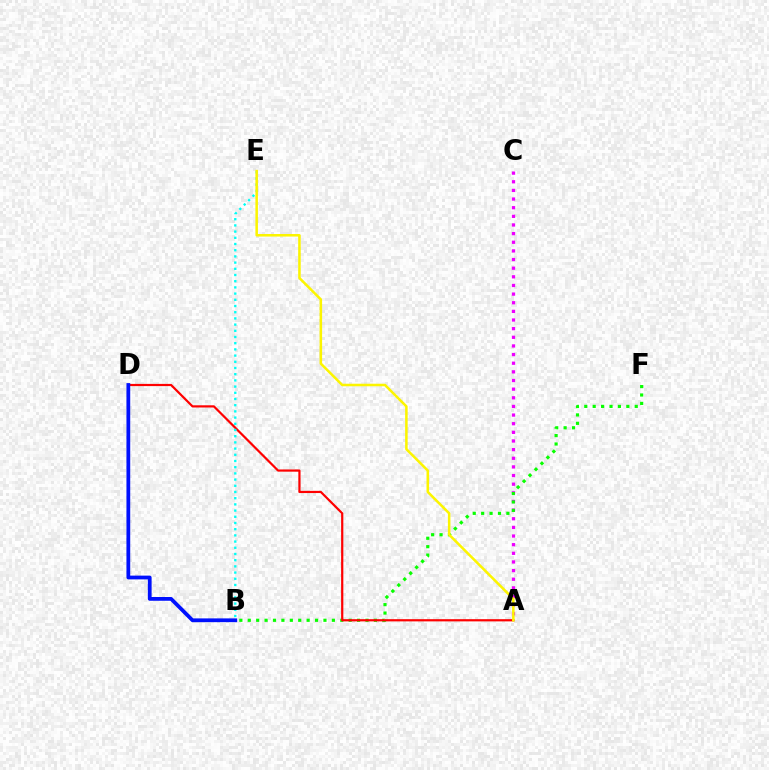{('A', 'C'): [{'color': '#ee00ff', 'line_style': 'dotted', 'thickness': 2.35}], ('B', 'F'): [{'color': '#08ff00', 'line_style': 'dotted', 'thickness': 2.28}], ('A', 'D'): [{'color': '#ff0000', 'line_style': 'solid', 'thickness': 1.58}], ('B', 'E'): [{'color': '#00fff6', 'line_style': 'dotted', 'thickness': 1.68}], ('A', 'E'): [{'color': '#fcf500', 'line_style': 'solid', 'thickness': 1.83}], ('B', 'D'): [{'color': '#0010ff', 'line_style': 'solid', 'thickness': 2.72}]}